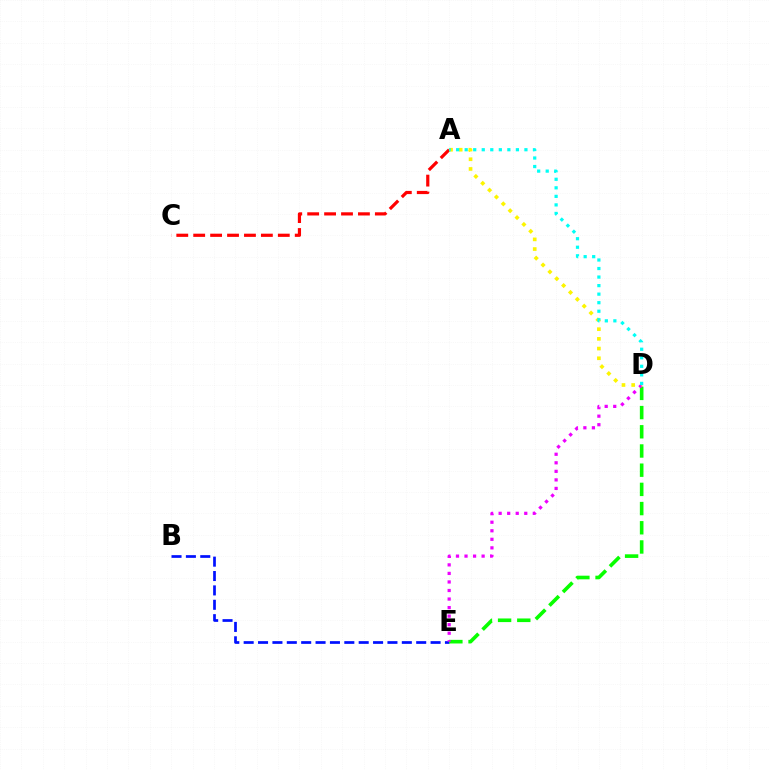{('B', 'E'): [{'color': '#0010ff', 'line_style': 'dashed', 'thickness': 1.95}], ('D', 'E'): [{'color': '#08ff00', 'line_style': 'dashed', 'thickness': 2.61}, {'color': '#ee00ff', 'line_style': 'dotted', 'thickness': 2.32}], ('A', 'C'): [{'color': '#ff0000', 'line_style': 'dashed', 'thickness': 2.3}], ('A', 'D'): [{'color': '#fcf500', 'line_style': 'dotted', 'thickness': 2.64}, {'color': '#00fff6', 'line_style': 'dotted', 'thickness': 2.32}]}